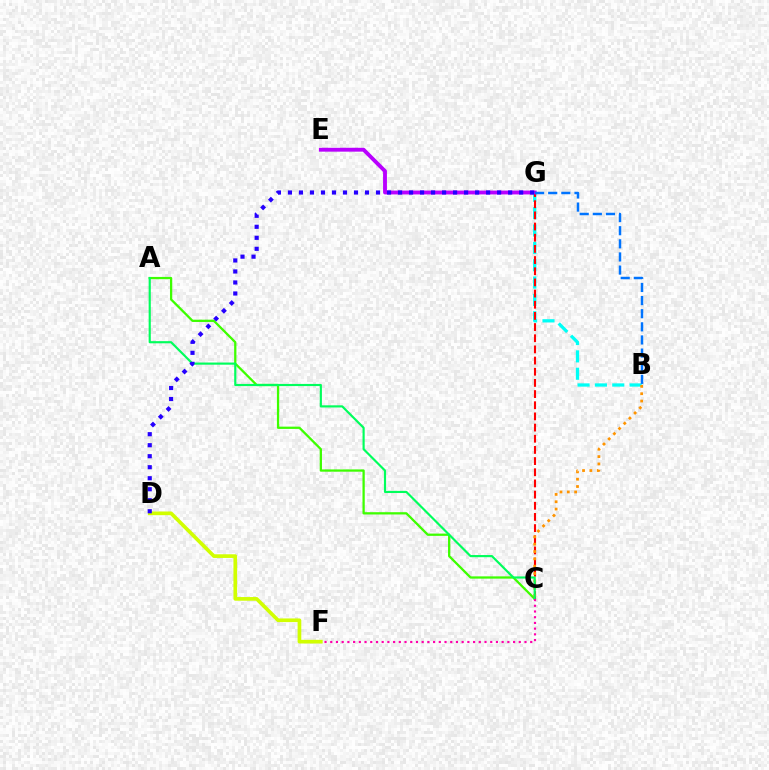{('B', 'G'): [{'color': '#00fff6', 'line_style': 'dashed', 'thickness': 2.36}, {'color': '#0074ff', 'line_style': 'dashed', 'thickness': 1.78}], ('A', 'C'): [{'color': '#3dff00', 'line_style': 'solid', 'thickness': 1.64}, {'color': '#00ff5c', 'line_style': 'solid', 'thickness': 1.55}], ('D', 'F'): [{'color': '#d1ff00', 'line_style': 'solid', 'thickness': 2.64}], ('C', 'G'): [{'color': '#ff0000', 'line_style': 'dashed', 'thickness': 1.52}], ('E', 'G'): [{'color': '#b900ff', 'line_style': 'solid', 'thickness': 2.78}], ('B', 'C'): [{'color': '#ff9400', 'line_style': 'dotted', 'thickness': 1.99}], ('C', 'F'): [{'color': '#ff00ac', 'line_style': 'dotted', 'thickness': 1.55}], ('D', 'G'): [{'color': '#2500ff', 'line_style': 'dotted', 'thickness': 2.99}]}